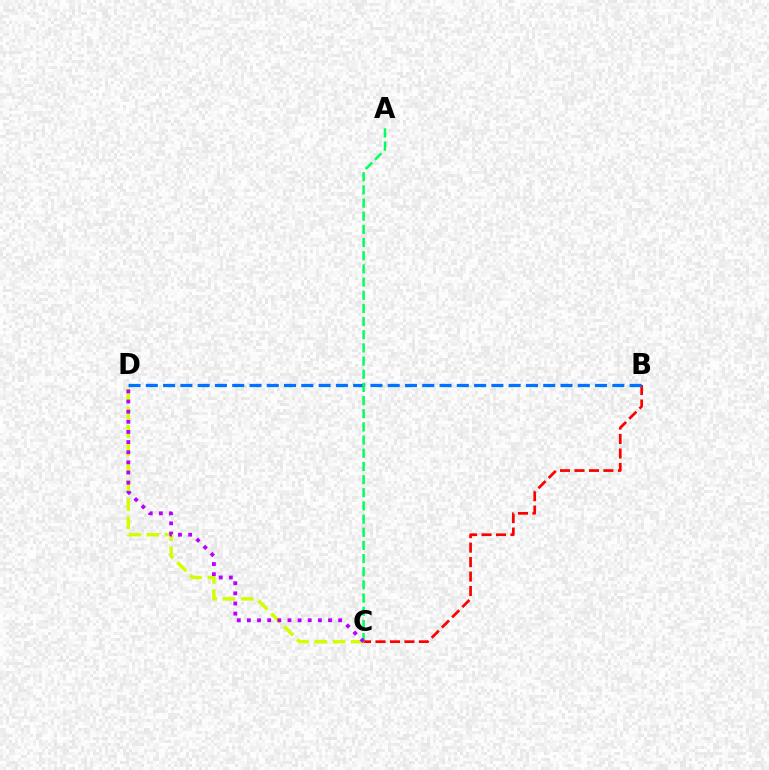{('C', 'D'): [{'color': '#d1ff00', 'line_style': 'dashed', 'thickness': 2.48}, {'color': '#b900ff', 'line_style': 'dotted', 'thickness': 2.75}], ('B', 'C'): [{'color': '#ff0000', 'line_style': 'dashed', 'thickness': 1.96}], ('B', 'D'): [{'color': '#0074ff', 'line_style': 'dashed', 'thickness': 2.35}], ('A', 'C'): [{'color': '#00ff5c', 'line_style': 'dashed', 'thickness': 1.79}]}